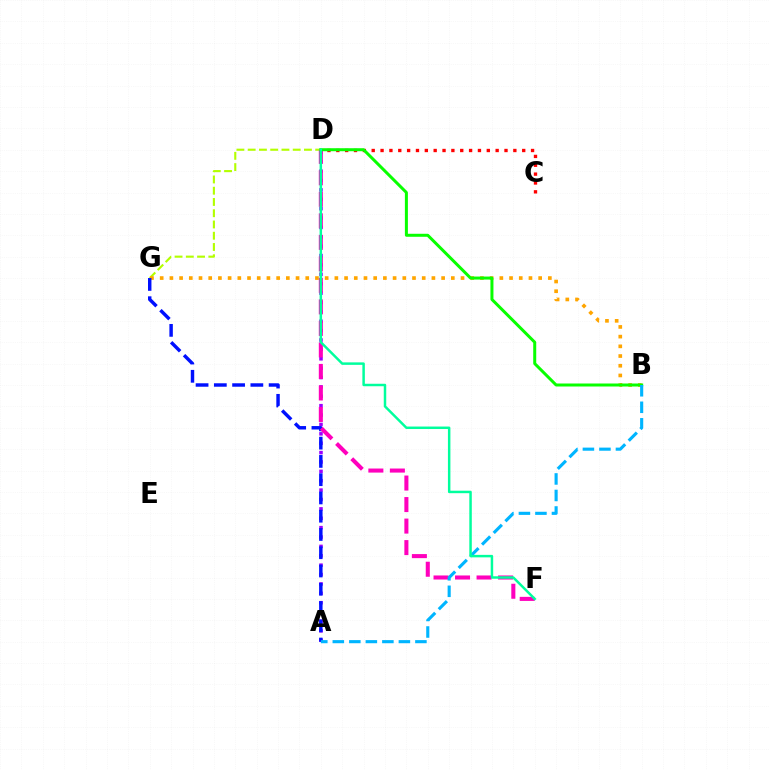{('A', 'D'): [{'color': '#9b00ff', 'line_style': 'dotted', 'thickness': 2.55}], ('D', 'G'): [{'color': '#b3ff00', 'line_style': 'dashed', 'thickness': 1.53}], ('B', 'G'): [{'color': '#ffa500', 'line_style': 'dotted', 'thickness': 2.64}], ('A', 'G'): [{'color': '#0010ff', 'line_style': 'dashed', 'thickness': 2.48}], ('D', 'F'): [{'color': '#ff00bd', 'line_style': 'dashed', 'thickness': 2.92}, {'color': '#00ff9d', 'line_style': 'solid', 'thickness': 1.78}], ('C', 'D'): [{'color': '#ff0000', 'line_style': 'dotted', 'thickness': 2.41}], ('B', 'D'): [{'color': '#08ff00', 'line_style': 'solid', 'thickness': 2.16}], ('A', 'B'): [{'color': '#00b5ff', 'line_style': 'dashed', 'thickness': 2.24}]}